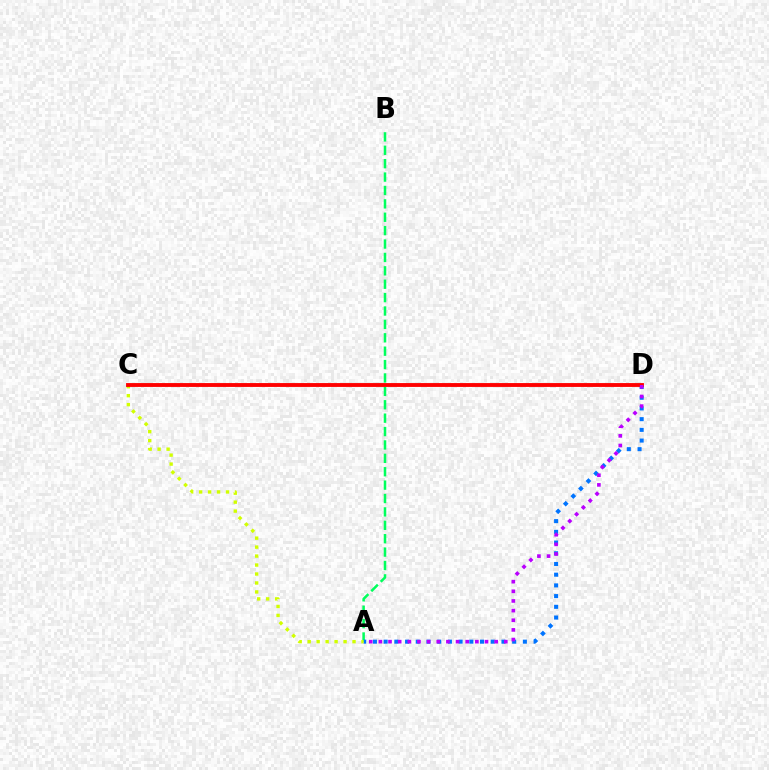{('A', 'B'): [{'color': '#00ff5c', 'line_style': 'dashed', 'thickness': 1.82}], ('A', 'D'): [{'color': '#0074ff', 'line_style': 'dotted', 'thickness': 2.91}, {'color': '#b900ff', 'line_style': 'dotted', 'thickness': 2.62}], ('A', 'C'): [{'color': '#d1ff00', 'line_style': 'dotted', 'thickness': 2.44}], ('C', 'D'): [{'color': '#ff0000', 'line_style': 'solid', 'thickness': 2.78}]}